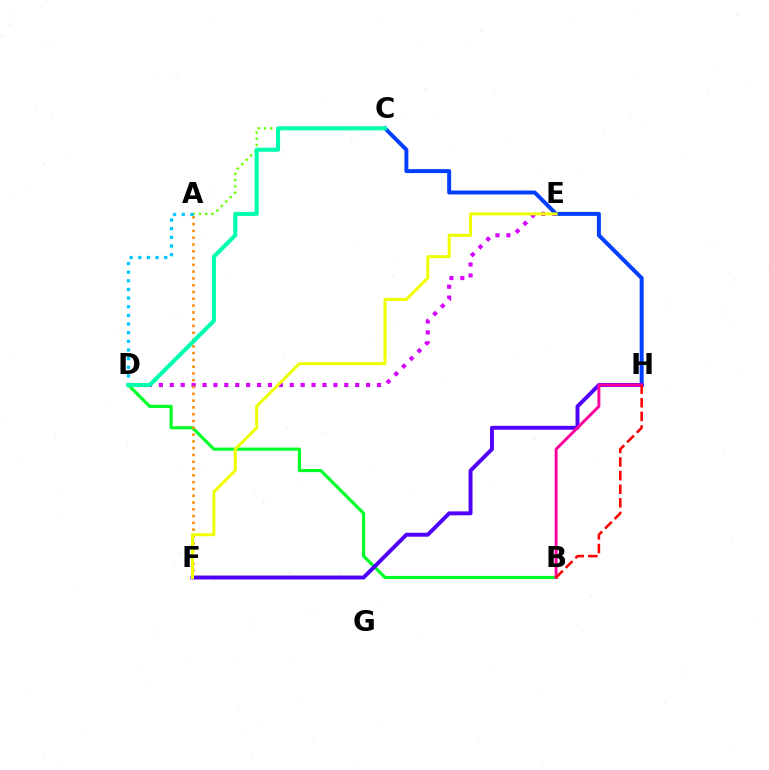{('D', 'E'): [{'color': '#d600ff', 'line_style': 'dotted', 'thickness': 2.96}], ('B', 'D'): [{'color': '#00ff27', 'line_style': 'solid', 'thickness': 2.27}], ('A', 'F'): [{'color': '#ff8800', 'line_style': 'dotted', 'thickness': 1.85}], ('C', 'H'): [{'color': '#003fff', 'line_style': 'solid', 'thickness': 2.85}], ('F', 'H'): [{'color': '#4f00ff', 'line_style': 'solid', 'thickness': 2.82}], ('A', 'C'): [{'color': '#66ff00', 'line_style': 'dotted', 'thickness': 1.71}], ('E', 'F'): [{'color': '#eeff00', 'line_style': 'solid', 'thickness': 2.16}], ('B', 'H'): [{'color': '#ff00a0', 'line_style': 'solid', 'thickness': 2.12}, {'color': '#ff0000', 'line_style': 'dashed', 'thickness': 1.85}], ('A', 'D'): [{'color': '#00c7ff', 'line_style': 'dotted', 'thickness': 2.35}], ('C', 'D'): [{'color': '#00ffaf', 'line_style': 'solid', 'thickness': 2.94}]}